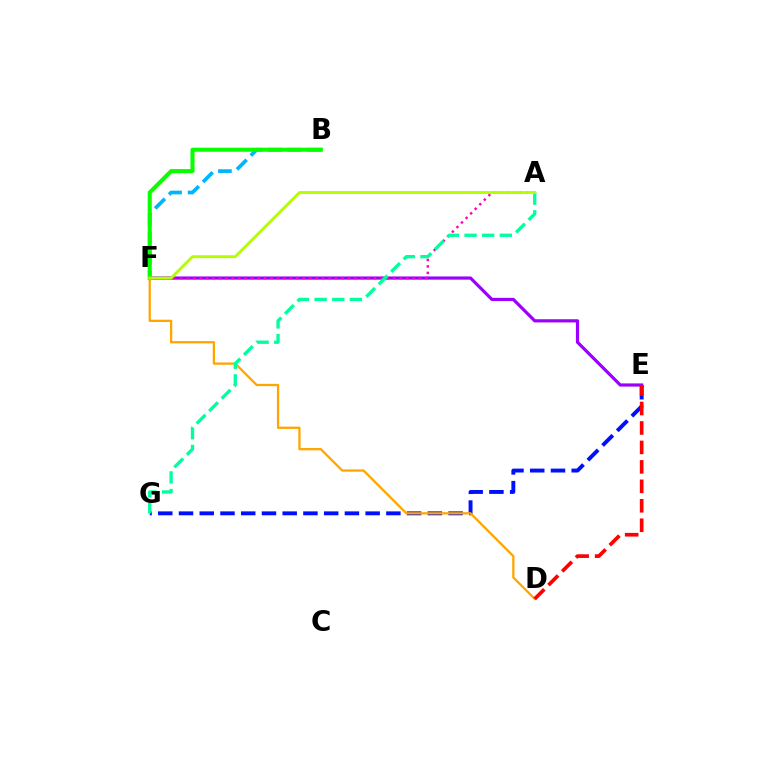{('E', 'G'): [{'color': '#0010ff', 'line_style': 'dashed', 'thickness': 2.82}], ('B', 'F'): [{'color': '#00b5ff', 'line_style': 'dashed', 'thickness': 2.66}, {'color': '#08ff00', 'line_style': 'solid', 'thickness': 2.93}], ('D', 'F'): [{'color': '#ffa500', 'line_style': 'solid', 'thickness': 1.64}], ('E', 'F'): [{'color': '#9b00ff', 'line_style': 'solid', 'thickness': 2.29}], ('D', 'E'): [{'color': '#ff0000', 'line_style': 'dashed', 'thickness': 2.64}], ('A', 'F'): [{'color': '#ff00bd', 'line_style': 'dotted', 'thickness': 1.75}, {'color': '#b3ff00', 'line_style': 'solid', 'thickness': 2.08}], ('A', 'G'): [{'color': '#00ff9d', 'line_style': 'dashed', 'thickness': 2.4}]}